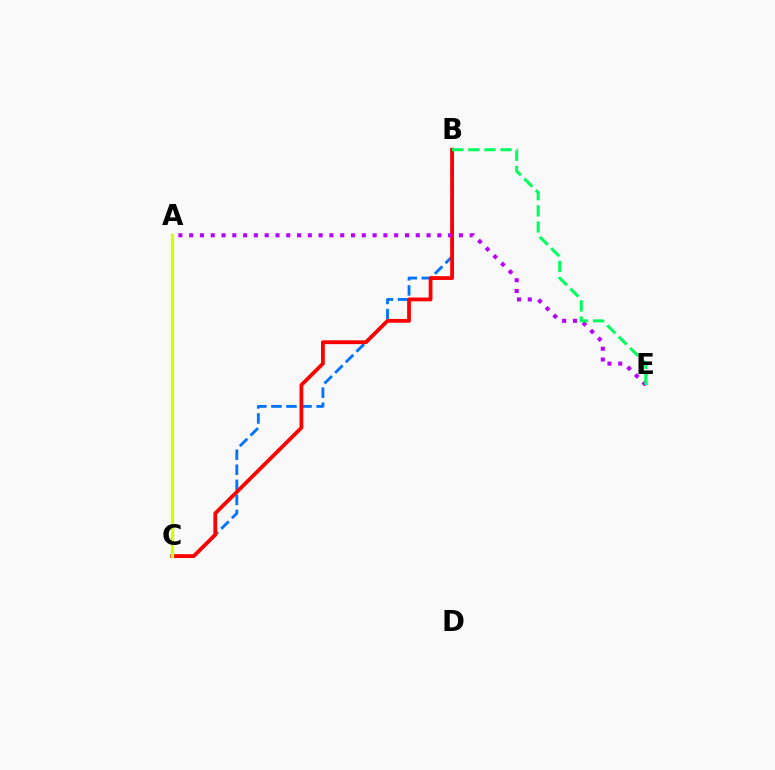{('B', 'C'): [{'color': '#0074ff', 'line_style': 'dashed', 'thickness': 2.05}, {'color': '#ff0000', 'line_style': 'solid', 'thickness': 2.73}], ('A', 'E'): [{'color': '#b900ff', 'line_style': 'dotted', 'thickness': 2.93}], ('B', 'E'): [{'color': '#00ff5c', 'line_style': 'dashed', 'thickness': 2.19}], ('A', 'C'): [{'color': '#d1ff00', 'line_style': 'solid', 'thickness': 2.32}]}